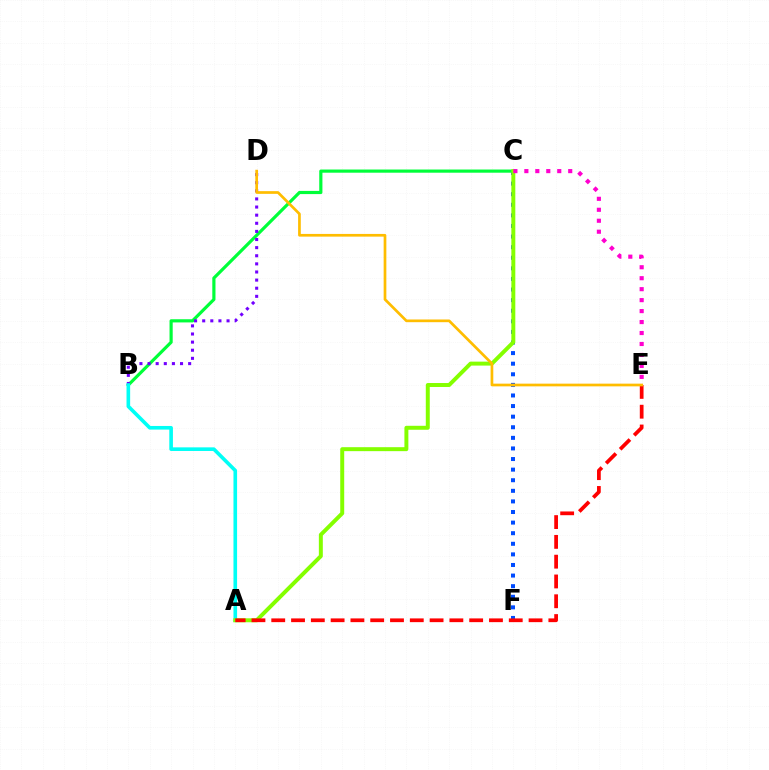{('C', 'F'): [{'color': '#004bff', 'line_style': 'dotted', 'thickness': 2.88}], ('B', 'C'): [{'color': '#00ff39', 'line_style': 'solid', 'thickness': 2.29}], ('B', 'D'): [{'color': '#7200ff', 'line_style': 'dotted', 'thickness': 2.21}], ('A', 'B'): [{'color': '#00fff6', 'line_style': 'solid', 'thickness': 2.61}], ('A', 'C'): [{'color': '#84ff00', 'line_style': 'solid', 'thickness': 2.85}], ('A', 'E'): [{'color': '#ff0000', 'line_style': 'dashed', 'thickness': 2.69}], ('D', 'E'): [{'color': '#ffbd00', 'line_style': 'solid', 'thickness': 1.94}], ('C', 'E'): [{'color': '#ff00cf', 'line_style': 'dotted', 'thickness': 2.98}]}